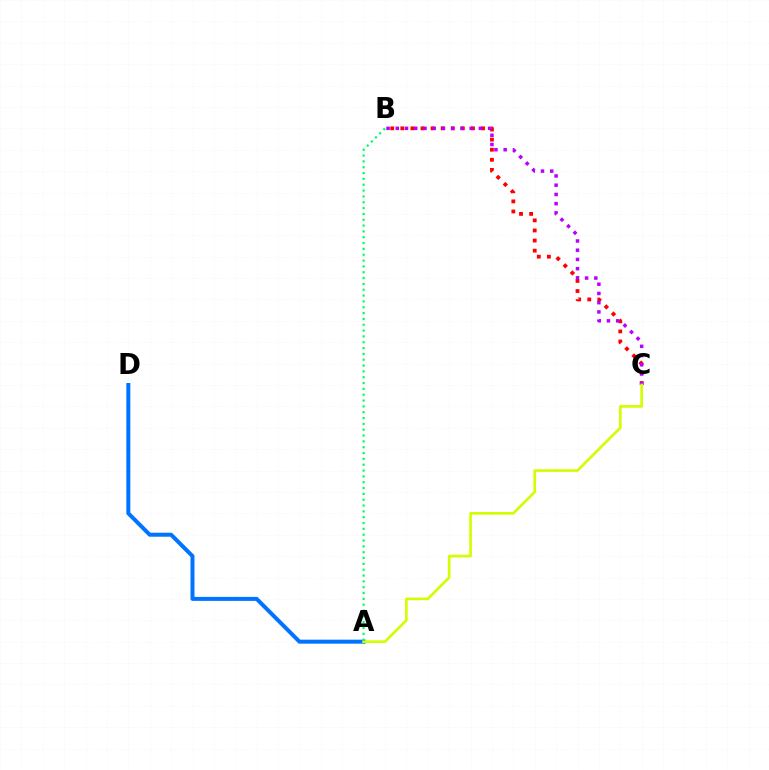{('A', 'D'): [{'color': '#0074ff', 'line_style': 'solid', 'thickness': 2.88}], ('B', 'C'): [{'color': '#ff0000', 'line_style': 'dotted', 'thickness': 2.74}, {'color': '#b900ff', 'line_style': 'dotted', 'thickness': 2.51}], ('A', 'C'): [{'color': '#d1ff00', 'line_style': 'solid', 'thickness': 1.92}], ('A', 'B'): [{'color': '#00ff5c', 'line_style': 'dotted', 'thickness': 1.58}]}